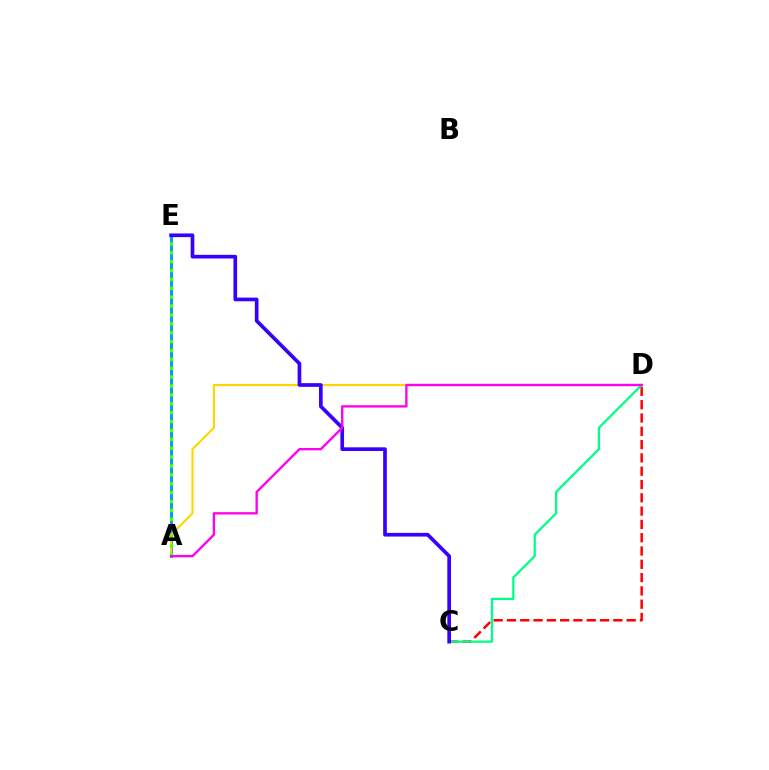{('A', 'E'): [{'color': '#009eff', 'line_style': 'solid', 'thickness': 2.15}, {'color': '#4fff00', 'line_style': 'dotted', 'thickness': 2.41}], ('C', 'D'): [{'color': '#ff0000', 'line_style': 'dashed', 'thickness': 1.81}, {'color': '#00ff86', 'line_style': 'solid', 'thickness': 1.64}], ('A', 'D'): [{'color': '#ffd500', 'line_style': 'solid', 'thickness': 1.53}, {'color': '#ff00ed', 'line_style': 'solid', 'thickness': 1.7}], ('C', 'E'): [{'color': '#3700ff', 'line_style': 'solid', 'thickness': 2.65}]}